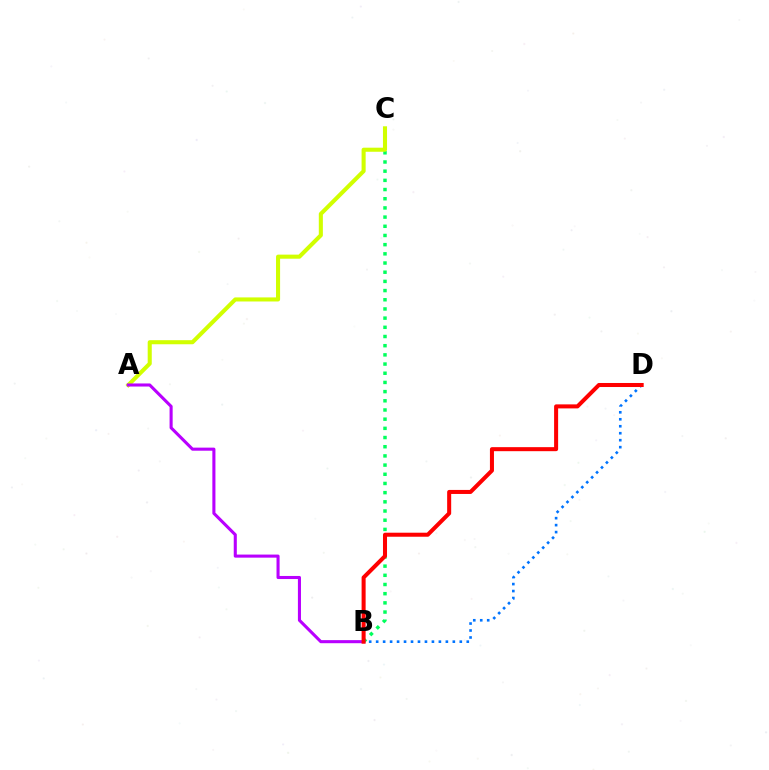{('B', 'C'): [{'color': '#00ff5c', 'line_style': 'dotted', 'thickness': 2.5}], ('A', 'C'): [{'color': '#d1ff00', 'line_style': 'solid', 'thickness': 2.93}], ('B', 'D'): [{'color': '#0074ff', 'line_style': 'dotted', 'thickness': 1.89}, {'color': '#ff0000', 'line_style': 'solid', 'thickness': 2.9}], ('A', 'B'): [{'color': '#b900ff', 'line_style': 'solid', 'thickness': 2.22}]}